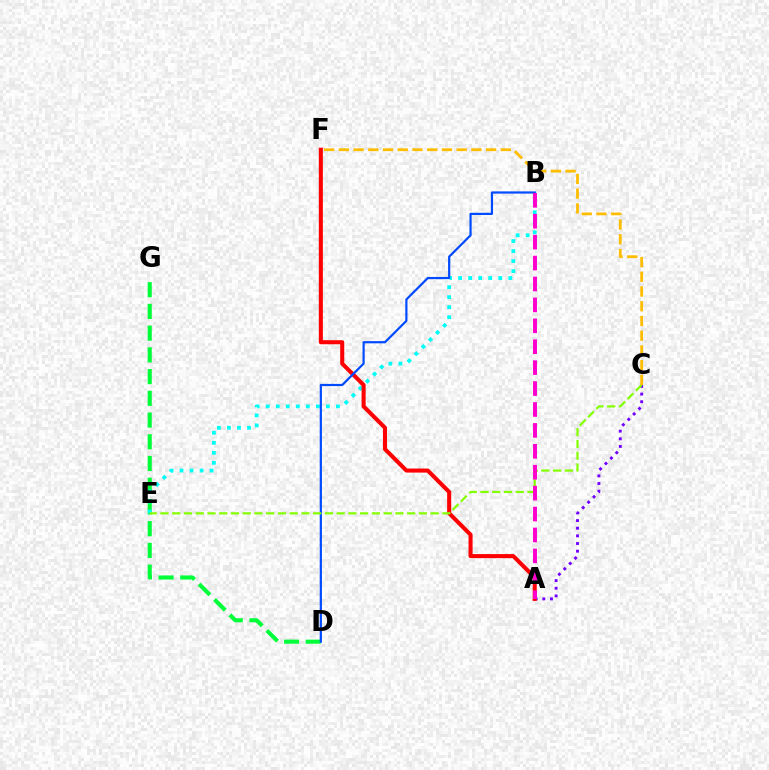{('D', 'G'): [{'color': '#00ff39', 'line_style': 'dashed', 'thickness': 2.95}], ('B', 'E'): [{'color': '#00fff6', 'line_style': 'dotted', 'thickness': 2.72}], ('A', 'C'): [{'color': '#7200ff', 'line_style': 'dotted', 'thickness': 2.08}], ('A', 'F'): [{'color': '#ff0000', 'line_style': 'solid', 'thickness': 2.92}], ('B', 'D'): [{'color': '#004bff', 'line_style': 'solid', 'thickness': 1.59}], ('C', 'E'): [{'color': '#84ff00', 'line_style': 'dashed', 'thickness': 1.6}], ('A', 'B'): [{'color': '#ff00cf', 'line_style': 'dashed', 'thickness': 2.84}], ('C', 'F'): [{'color': '#ffbd00', 'line_style': 'dashed', 'thickness': 2.0}]}